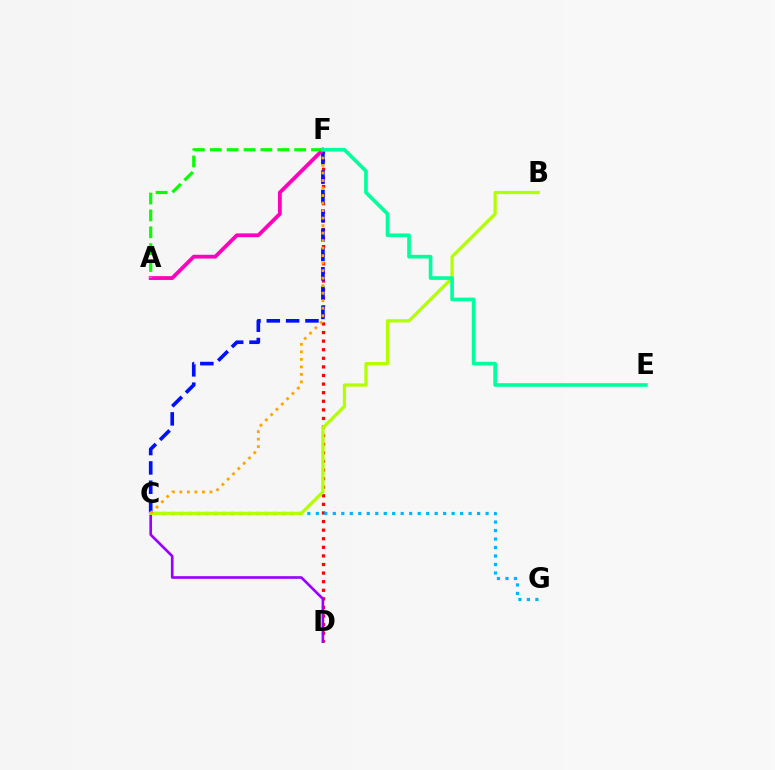{('D', 'F'): [{'color': '#ff0000', 'line_style': 'dotted', 'thickness': 2.33}], ('C', 'D'): [{'color': '#9b00ff', 'line_style': 'solid', 'thickness': 1.9}], ('C', 'G'): [{'color': '#00b5ff', 'line_style': 'dotted', 'thickness': 2.31}], ('C', 'F'): [{'color': '#0010ff', 'line_style': 'dashed', 'thickness': 2.63}, {'color': '#ffa500', 'line_style': 'dotted', 'thickness': 2.04}], ('B', 'C'): [{'color': '#b3ff00', 'line_style': 'solid', 'thickness': 2.32}], ('A', 'F'): [{'color': '#ff00bd', 'line_style': 'solid', 'thickness': 2.74}, {'color': '#08ff00', 'line_style': 'dashed', 'thickness': 2.29}], ('E', 'F'): [{'color': '#00ff9d', 'line_style': 'solid', 'thickness': 2.62}]}